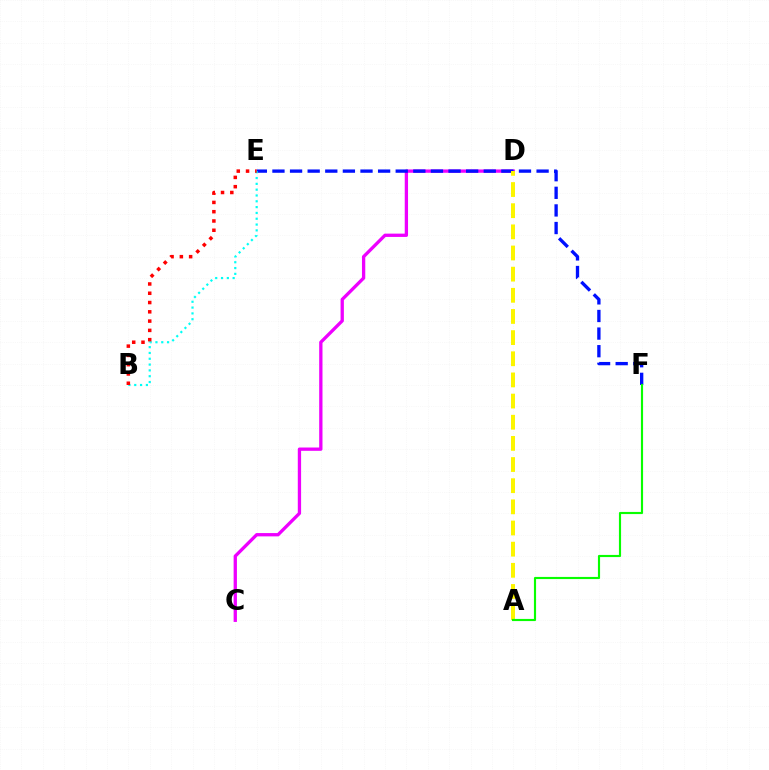{('C', 'D'): [{'color': '#ee00ff', 'line_style': 'solid', 'thickness': 2.38}], ('E', 'F'): [{'color': '#0010ff', 'line_style': 'dashed', 'thickness': 2.39}], ('A', 'D'): [{'color': '#fcf500', 'line_style': 'dashed', 'thickness': 2.87}], ('B', 'E'): [{'color': '#00fff6', 'line_style': 'dotted', 'thickness': 1.58}, {'color': '#ff0000', 'line_style': 'dotted', 'thickness': 2.52}], ('A', 'F'): [{'color': '#08ff00', 'line_style': 'solid', 'thickness': 1.55}]}